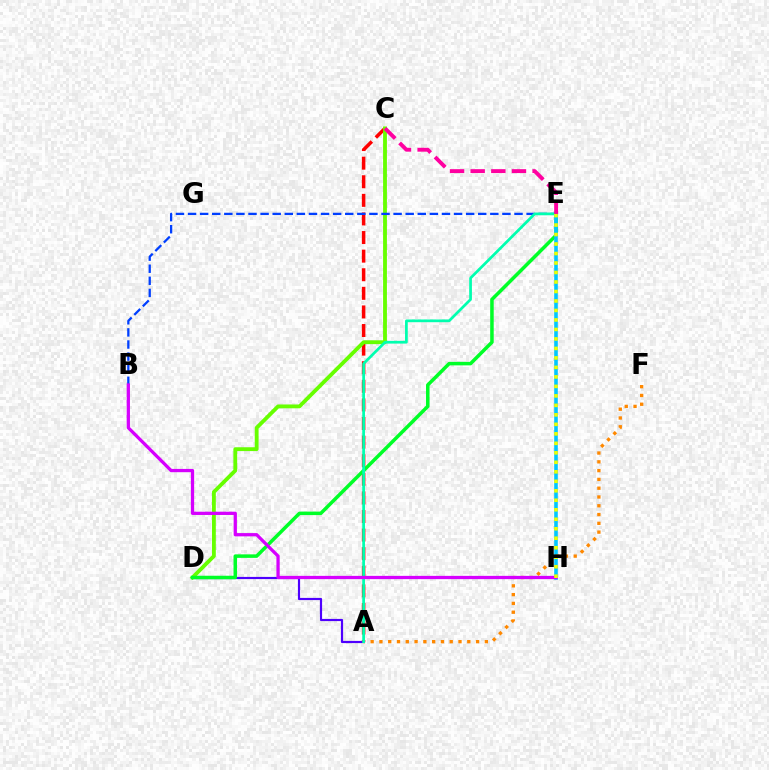{('A', 'D'): [{'color': '#4f00ff', 'line_style': 'solid', 'thickness': 1.57}], ('A', 'C'): [{'color': '#ff0000', 'line_style': 'dashed', 'thickness': 2.53}], ('C', 'D'): [{'color': '#66ff00', 'line_style': 'solid', 'thickness': 2.76}], ('D', 'E'): [{'color': '#00ff27', 'line_style': 'solid', 'thickness': 2.53}], ('B', 'E'): [{'color': '#003fff', 'line_style': 'dashed', 'thickness': 1.64}], ('E', 'H'): [{'color': '#00c7ff', 'line_style': 'solid', 'thickness': 2.59}, {'color': '#eeff00', 'line_style': 'dotted', 'thickness': 2.58}], ('A', 'F'): [{'color': '#ff8800', 'line_style': 'dotted', 'thickness': 2.39}], ('A', 'E'): [{'color': '#00ffaf', 'line_style': 'solid', 'thickness': 1.96}], ('B', 'H'): [{'color': '#d600ff', 'line_style': 'solid', 'thickness': 2.35}], ('C', 'E'): [{'color': '#ff00a0', 'line_style': 'dashed', 'thickness': 2.8}]}